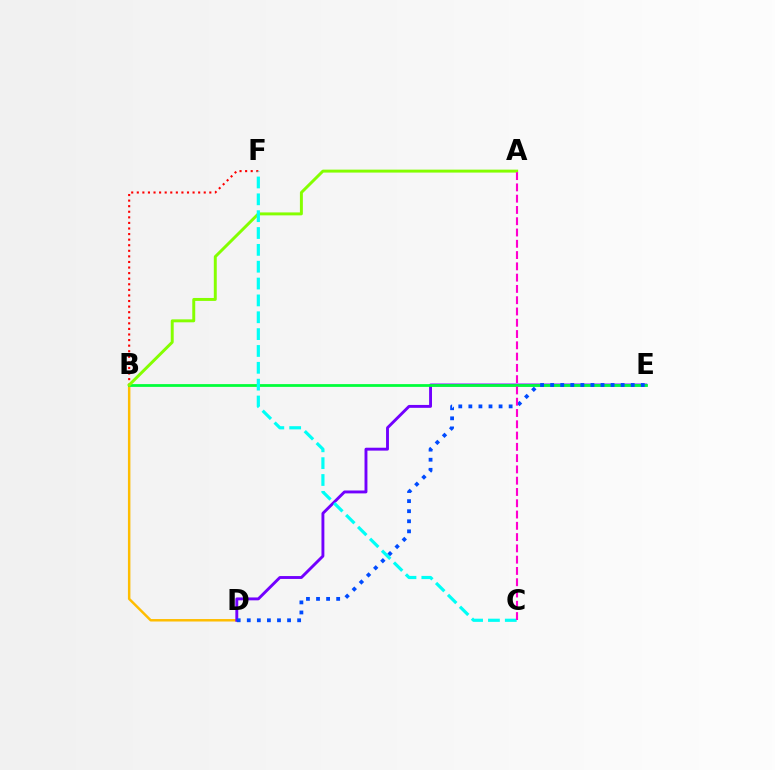{('B', 'D'): [{'color': '#ffbd00', 'line_style': 'solid', 'thickness': 1.78}], ('D', 'E'): [{'color': '#7200ff', 'line_style': 'solid', 'thickness': 2.08}, {'color': '#004bff', 'line_style': 'dotted', 'thickness': 2.74}], ('B', 'E'): [{'color': '#00ff39', 'line_style': 'solid', 'thickness': 1.99}], ('B', 'F'): [{'color': '#ff0000', 'line_style': 'dotted', 'thickness': 1.52}], ('A', 'B'): [{'color': '#84ff00', 'line_style': 'solid', 'thickness': 2.12}], ('C', 'F'): [{'color': '#00fff6', 'line_style': 'dashed', 'thickness': 2.29}], ('A', 'C'): [{'color': '#ff00cf', 'line_style': 'dashed', 'thickness': 1.53}]}